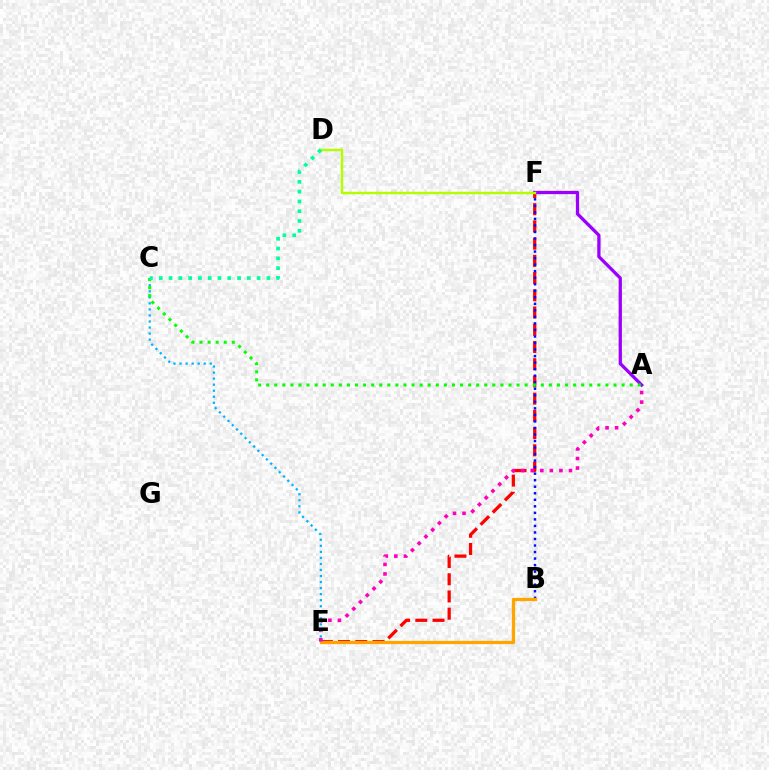{('E', 'F'): [{'color': '#ff0000', 'line_style': 'dashed', 'thickness': 2.34}], ('A', 'F'): [{'color': '#9b00ff', 'line_style': 'solid', 'thickness': 2.36}], ('B', 'F'): [{'color': '#0010ff', 'line_style': 'dotted', 'thickness': 1.77}], ('B', 'E'): [{'color': '#ffa500', 'line_style': 'solid', 'thickness': 2.35}], ('A', 'E'): [{'color': '#ff00bd', 'line_style': 'dotted', 'thickness': 2.59}], ('C', 'E'): [{'color': '#00b5ff', 'line_style': 'dotted', 'thickness': 1.64}], ('A', 'C'): [{'color': '#08ff00', 'line_style': 'dotted', 'thickness': 2.19}], ('D', 'F'): [{'color': '#b3ff00', 'line_style': 'solid', 'thickness': 1.76}], ('C', 'D'): [{'color': '#00ff9d', 'line_style': 'dotted', 'thickness': 2.66}]}